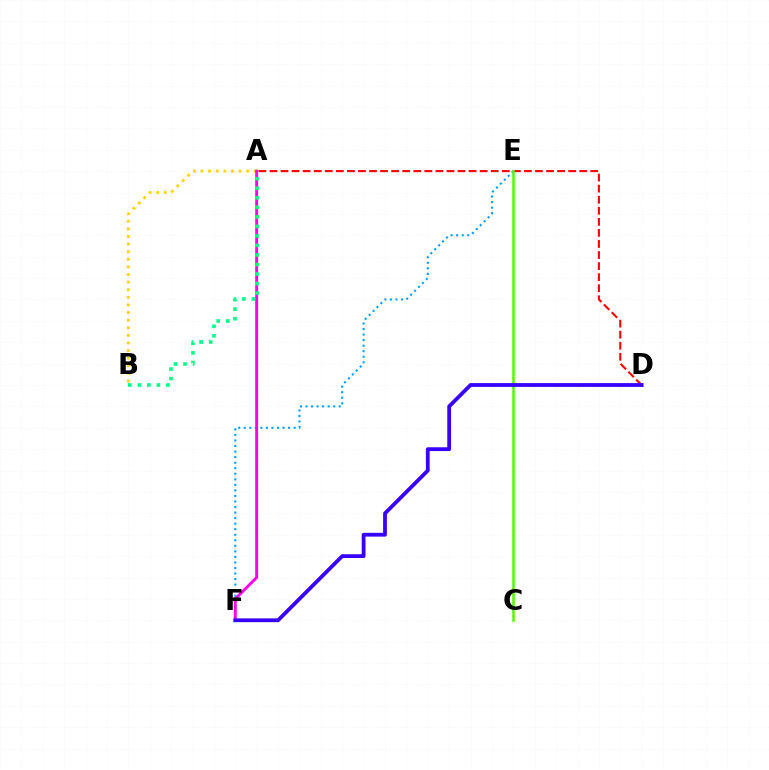{('A', 'B'): [{'color': '#ffd500', 'line_style': 'dotted', 'thickness': 2.07}, {'color': '#00ff86', 'line_style': 'dotted', 'thickness': 2.59}], ('E', 'F'): [{'color': '#009eff', 'line_style': 'dotted', 'thickness': 1.51}], ('A', 'D'): [{'color': '#ff0000', 'line_style': 'dashed', 'thickness': 1.5}], ('C', 'E'): [{'color': '#4fff00', 'line_style': 'solid', 'thickness': 1.82}], ('A', 'F'): [{'color': '#ff00ed', 'line_style': 'solid', 'thickness': 2.09}], ('D', 'F'): [{'color': '#3700ff', 'line_style': 'solid', 'thickness': 2.73}]}